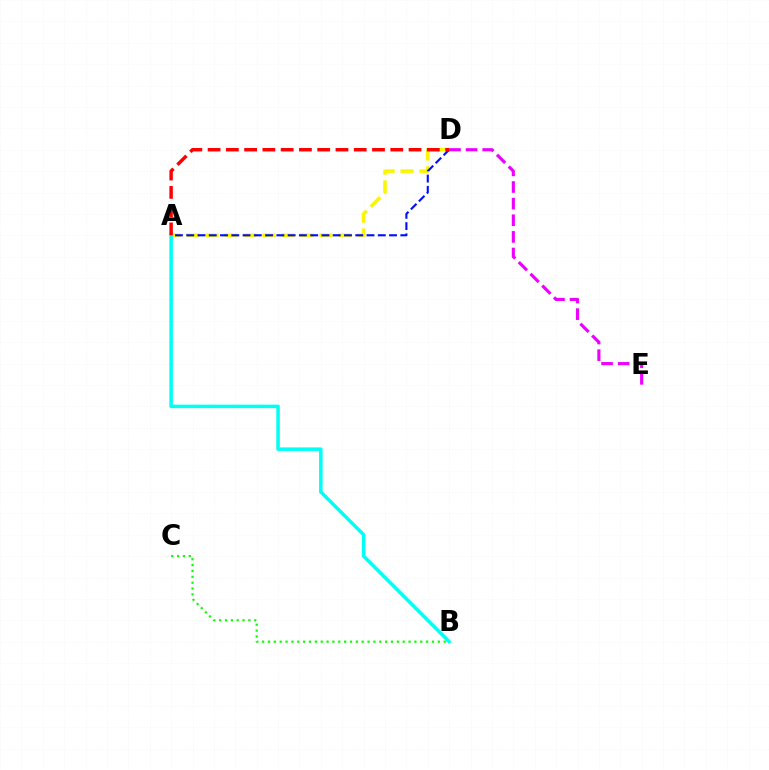{('A', 'D'): [{'color': '#fcf500', 'line_style': 'dashed', 'thickness': 2.58}, {'color': '#0010ff', 'line_style': 'dashed', 'thickness': 1.53}, {'color': '#ff0000', 'line_style': 'dashed', 'thickness': 2.48}], ('D', 'E'): [{'color': '#ee00ff', 'line_style': 'dashed', 'thickness': 2.26}], ('B', 'C'): [{'color': '#08ff00', 'line_style': 'dotted', 'thickness': 1.59}], ('A', 'B'): [{'color': '#00fff6', 'line_style': 'solid', 'thickness': 2.54}]}